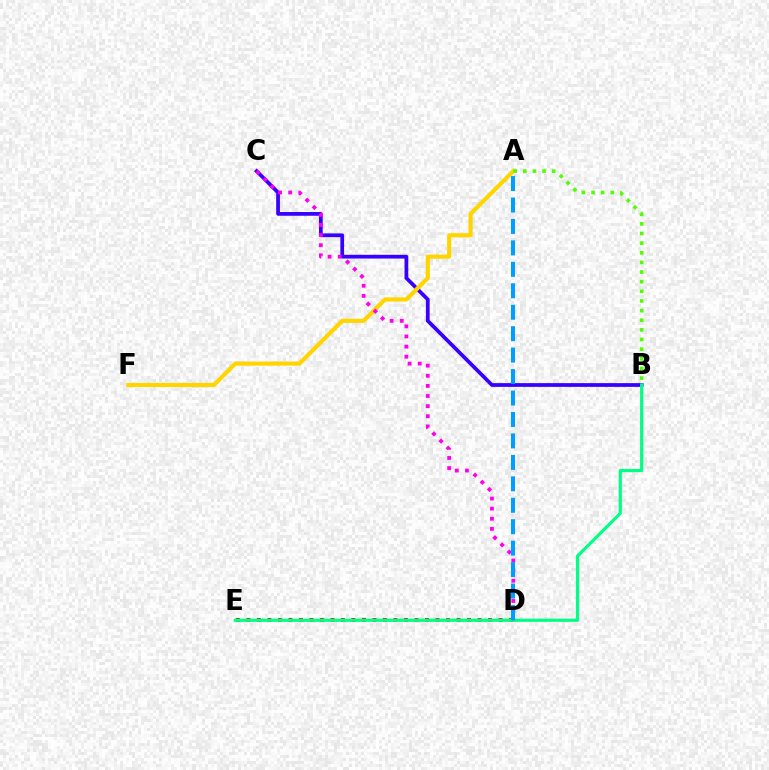{('D', 'E'): [{'color': '#ff0000', 'line_style': 'dotted', 'thickness': 2.85}], ('B', 'C'): [{'color': '#3700ff', 'line_style': 'solid', 'thickness': 2.69}], ('A', 'F'): [{'color': '#ffd500', 'line_style': 'solid', 'thickness': 2.97}], ('A', 'B'): [{'color': '#4fff00', 'line_style': 'dotted', 'thickness': 2.62}], ('B', 'E'): [{'color': '#00ff86', 'line_style': 'solid', 'thickness': 2.29}], ('C', 'D'): [{'color': '#ff00ed', 'line_style': 'dotted', 'thickness': 2.75}], ('A', 'D'): [{'color': '#009eff', 'line_style': 'dashed', 'thickness': 2.91}]}